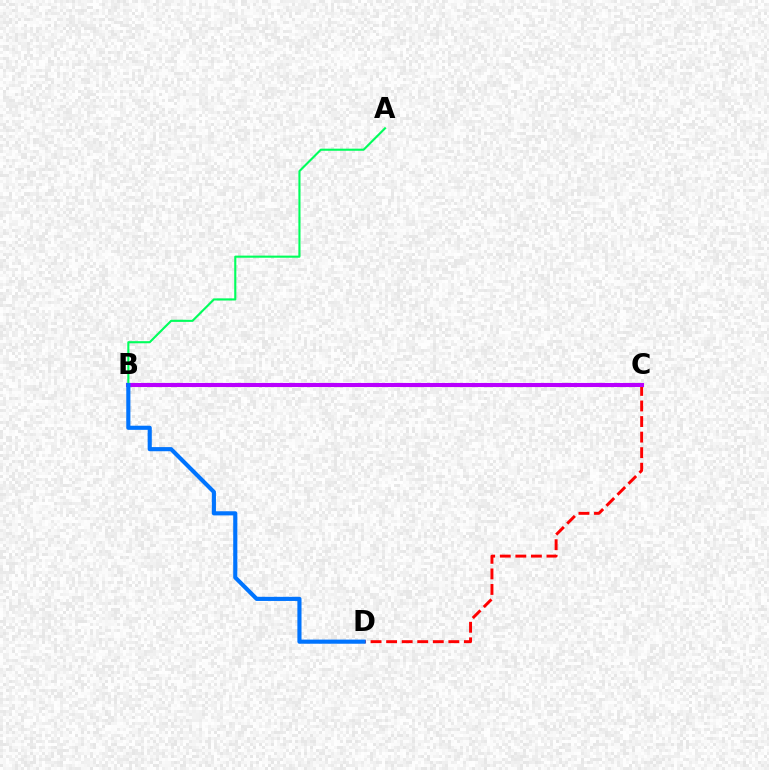{('B', 'C'): [{'color': '#d1ff00', 'line_style': 'solid', 'thickness': 2.22}, {'color': '#b900ff', 'line_style': 'solid', 'thickness': 2.92}], ('C', 'D'): [{'color': '#ff0000', 'line_style': 'dashed', 'thickness': 2.11}], ('A', 'B'): [{'color': '#00ff5c', 'line_style': 'solid', 'thickness': 1.52}], ('B', 'D'): [{'color': '#0074ff', 'line_style': 'solid', 'thickness': 2.97}]}